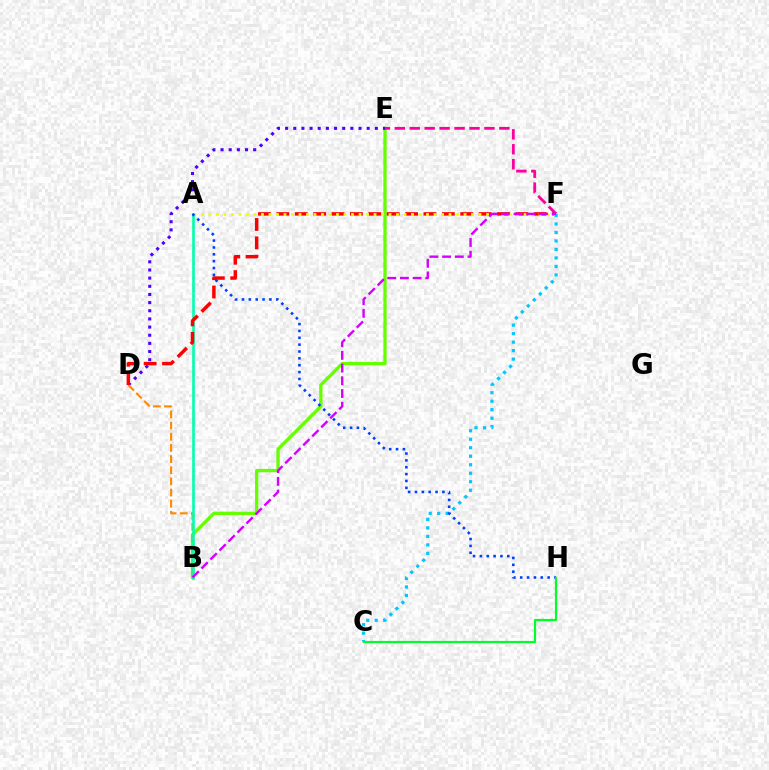{('B', 'E'): [{'color': '#66ff00', 'line_style': 'solid', 'thickness': 2.39}], ('D', 'E'): [{'color': '#4f00ff', 'line_style': 'dotted', 'thickness': 2.22}], ('B', 'D'): [{'color': '#ff8800', 'line_style': 'dashed', 'thickness': 1.52}], ('A', 'B'): [{'color': '#00ffaf', 'line_style': 'solid', 'thickness': 1.9}], ('D', 'F'): [{'color': '#ff0000', 'line_style': 'dashed', 'thickness': 2.5}], ('E', 'F'): [{'color': '#ff00a0', 'line_style': 'dashed', 'thickness': 2.03}], ('A', 'F'): [{'color': '#eeff00', 'line_style': 'dotted', 'thickness': 2.04}], ('C', 'F'): [{'color': '#00c7ff', 'line_style': 'dotted', 'thickness': 2.31}], ('A', 'H'): [{'color': '#003fff', 'line_style': 'dotted', 'thickness': 1.86}], ('C', 'H'): [{'color': '#00ff27', 'line_style': 'solid', 'thickness': 1.58}], ('B', 'F'): [{'color': '#d600ff', 'line_style': 'dashed', 'thickness': 1.73}]}